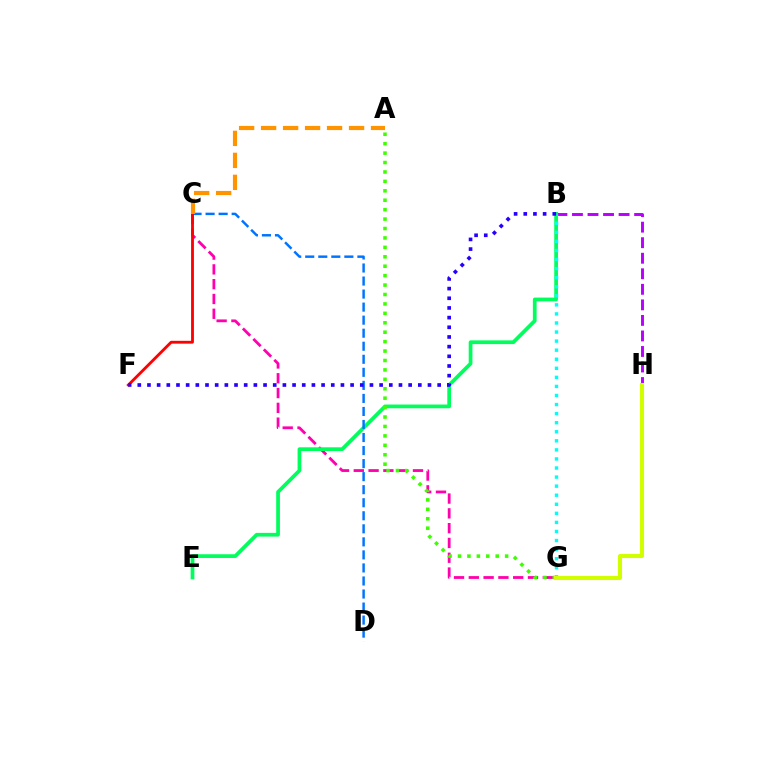{('C', 'G'): [{'color': '#ff00ac', 'line_style': 'dashed', 'thickness': 2.01}], ('B', 'H'): [{'color': '#b900ff', 'line_style': 'dashed', 'thickness': 2.11}], ('B', 'E'): [{'color': '#00ff5c', 'line_style': 'solid', 'thickness': 2.68}], ('C', 'D'): [{'color': '#0074ff', 'line_style': 'dashed', 'thickness': 1.77}], ('B', 'G'): [{'color': '#00fff6', 'line_style': 'dotted', 'thickness': 2.46}], ('C', 'F'): [{'color': '#ff0000', 'line_style': 'solid', 'thickness': 2.04}], ('A', 'G'): [{'color': '#3dff00', 'line_style': 'dotted', 'thickness': 2.56}], ('A', 'C'): [{'color': '#ff9400', 'line_style': 'dashed', 'thickness': 2.99}], ('B', 'F'): [{'color': '#2500ff', 'line_style': 'dotted', 'thickness': 2.63}], ('G', 'H'): [{'color': '#d1ff00', 'line_style': 'solid', 'thickness': 2.94}]}